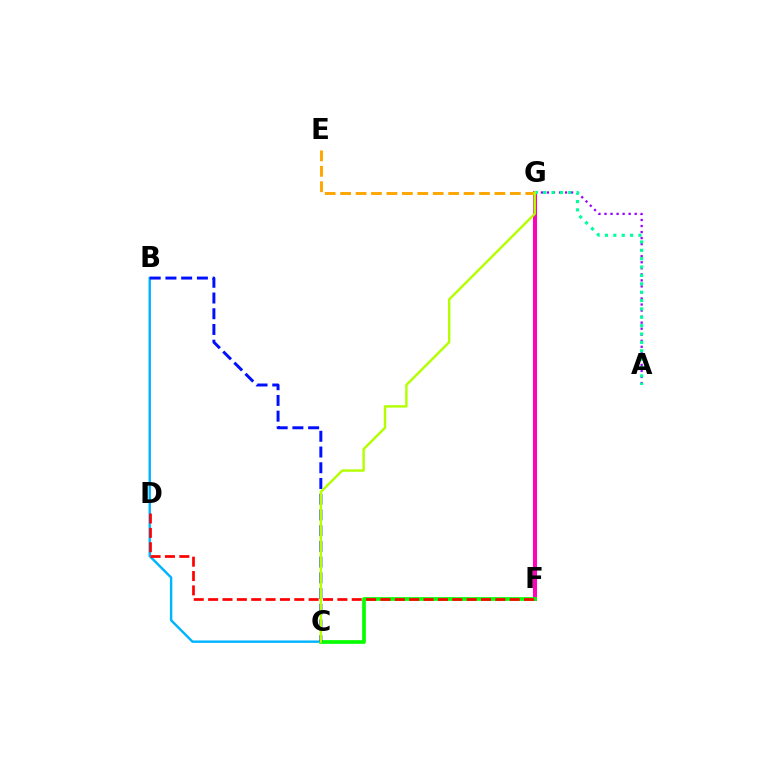{('F', 'G'): [{'color': '#ff00bd', 'line_style': 'solid', 'thickness': 2.92}], ('C', 'F'): [{'color': '#08ff00', 'line_style': 'solid', 'thickness': 2.68}], ('A', 'G'): [{'color': '#9b00ff', 'line_style': 'dotted', 'thickness': 1.64}, {'color': '#00ff9d', 'line_style': 'dotted', 'thickness': 2.27}], ('B', 'C'): [{'color': '#00b5ff', 'line_style': 'solid', 'thickness': 1.74}, {'color': '#0010ff', 'line_style': 'dashed', 'thickness': 2.14}], ('D', 'F'): [{'color': '#ff0000', 'line_style': 'dashed', 'thickness': 1.95}], ('E', 'G'): [{'color': '#ffa500', 'line_style': 'dashed', 'thickness': 2.1}], ('C', 'G'): [{'color': '#b3ff00', 'line_style': 'solid', 'thickness': 1.73}]}